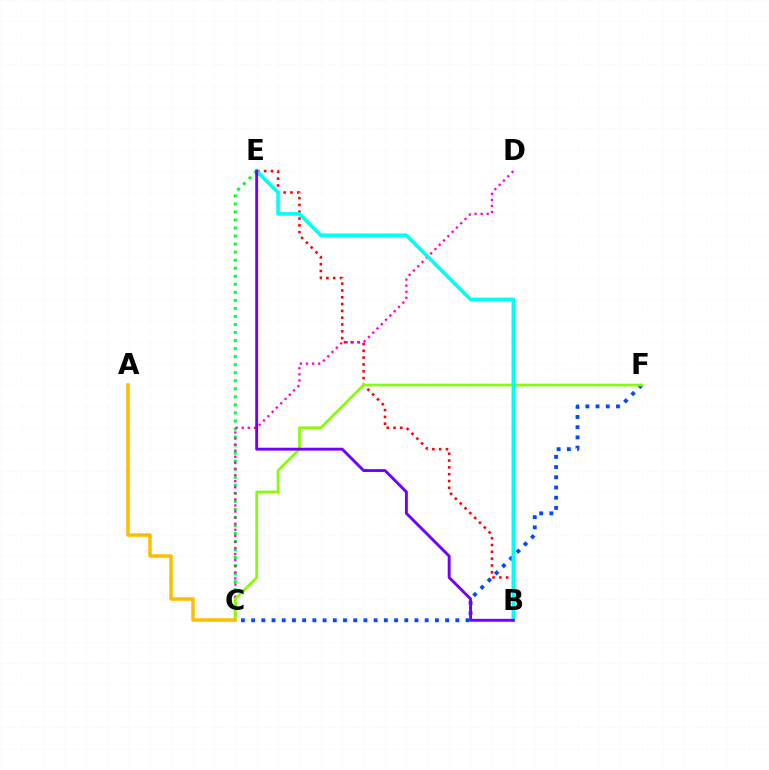{('C', 'F'): [{'color': '#004bff', 'line_style': 'dotted', 'thickness': 2.77}, {'color': '#84ff00', 'line_style': 'solid', 'thickness': 1.93}], ('B', 'E'): [{'color': '#ff0000', 'line_style': 'dotted', 'thickness': 1.85}, {'color': '#00fff6', 'line_style': 'solid', 'thickness': 2.63}, {'color': '#7200ff', 'line_style': 'solid', 'thickness': 2.09}], ('C', 'E'): [{'color': '#00ff39', 'line_style': 'dotted', 'thickness': 2.18}], ('C', 'D'): [{'color': '#ff00cf', 'line_style': 'dotted', 'thickness': 1.65}], ('A', 'C'): [{'color': '#ffbd00', 'line_style': 'solid', 'thickness': 2.52}]}